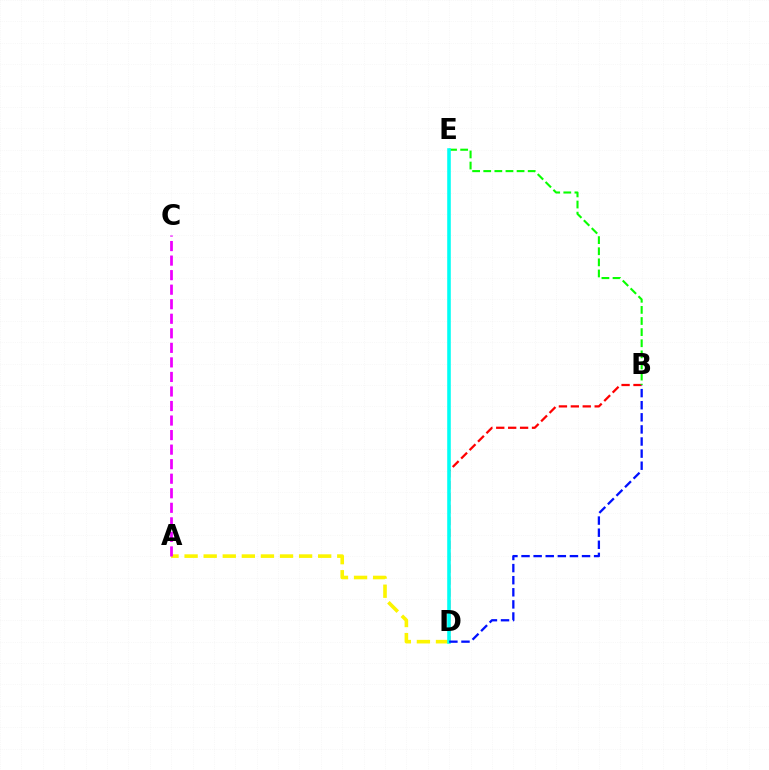{('B', 'D'): [{'color': '#ff0000', 'line_style': 'dashed', 'thickness': 1.62}, {'color': '#0010ff', 'line_style': 'dashed', 'thickness': 1.64}], ('A', 'D'): [{'color': '#fcf500', 'line_style': 'dashed', 'thickness': 2.59}], ('B', 'E'): [{'color': '#08ff00', 'line_style': 'dashed', 'thickness': 1.51}], ('D', 'E'): [{'color': '#00fff6', 'line_style': 'solid', 'thickness': 2.58}], ('A', 'C'): [{'color': '#ee00ff', 'line_style': 'dashed', 'thickness': 1.98}]}